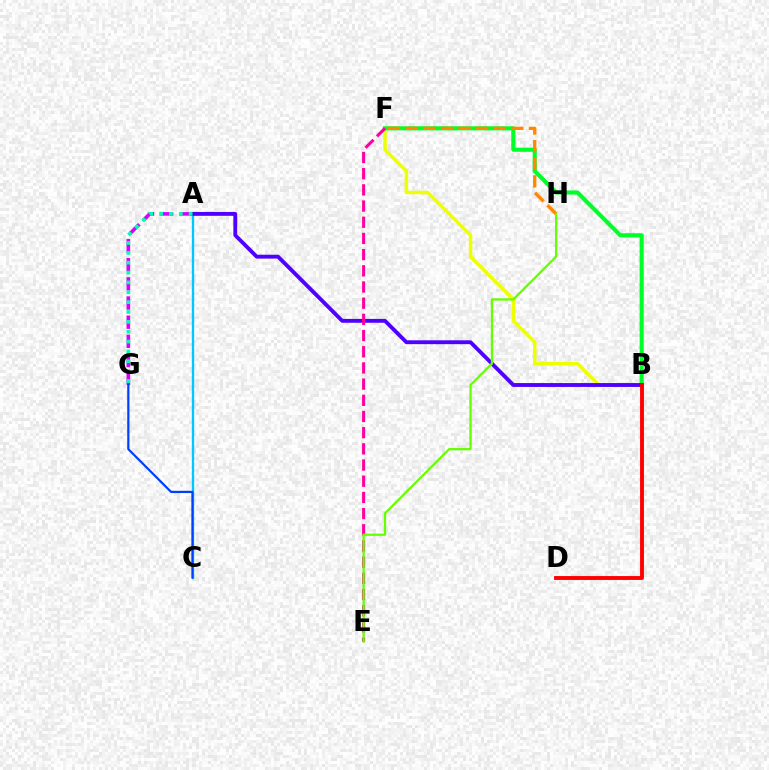{('A', 'C'): [{'color': '#00c7ff', 'line_style': 'solid', 'thickness': 1.69}], ('A', 'G'): [{'color': '#d600ff', 'line_style': 'dashed', 'thickness': 2.6}, {'color': '#00ffaf', 'line_style': 'dotted', 'thickness': 2.68}], ('B', 'F'): [{'color': '#eeff00', 'line_style': 'solid', 'thickness': 2.52}, {'color': '#00ff27', 'line_style': 'solid', 'thickness': 2.95}], ('A', 'B'): [{'color': '#4f00ff', 'line_style': 'solid', 'thickness': 2.78}], ('F', 'H'): [{'color': '#ff8800', 'line_style': 'dashed', 'thickness': 2.39}], ('E', 'F'): [{'color': '#ff00a0', 'line_style': 'dashed', 'thickness': 2.2}], ('E', 'H'): [{'color': '#66ff00', 'line_style': 'solid', 'thickness': 1.64}], ('C', 'G'): [{'color': '#003fff', 'line_style': 'solid', 'thickness': 1.59}], ('B', 'D'): [{'color': '#ff0000', 'line_style': 'solid', 'thickness': 2.79}]}